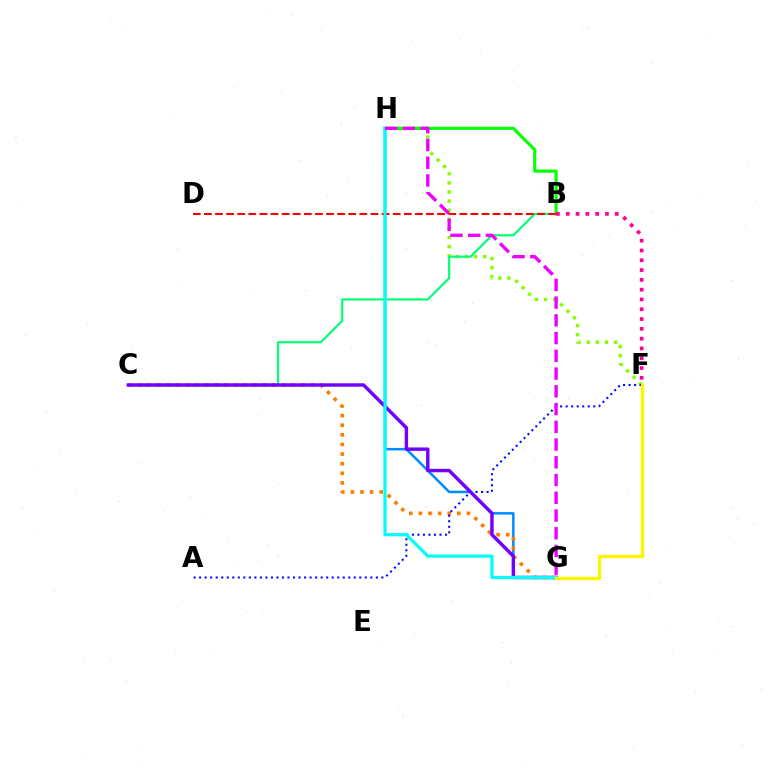{('F', 'H'): [{'color': '#84ff00', 'line_style': 'dotted', 'thickness': 2.48}], ('B', 'C'): [{'color': '#00ff74', 'line_style': 'solid', 'thickness': 1.56}], ('G', 'H'): [{'color': '#008cff', 'line_style': 'solid', 'thickness': 1.8}, {'color': '#00fff6', 'line_style': 'solid', 'thickness': 2.3}, {'color': '#ee00ff', 'line_style': 'dashed', 'thickness': 2.41}], ('C', 'G'): [{'color': '#ff7c00', 'line_style': 'dotted', 'thickness': 2.61}, {'color': '#7200ff', 'line_style': 'solid', 'thickness': 2.47}], ('B', 'H'): [{'color': '#08ff00', 'line_style': 'solid', 'thickness': 2.27}], ('A', 'F'): [{'color': '#0010ff', 'line_style': 'dotted', 'thickness': 1.5}], ('B', 'D'): [{'color': '#ff0000', 'line_style': 'dashed', 'thickness': 1.51}], ('B', 'F'): [{'color': '#ff0094', 'line_style': 'dotted', 'thickness': 2.66}], ('F', 'G'): [{'color': '#fcf500', 'line_style': 'solid', 'thickness': 2.42}]}